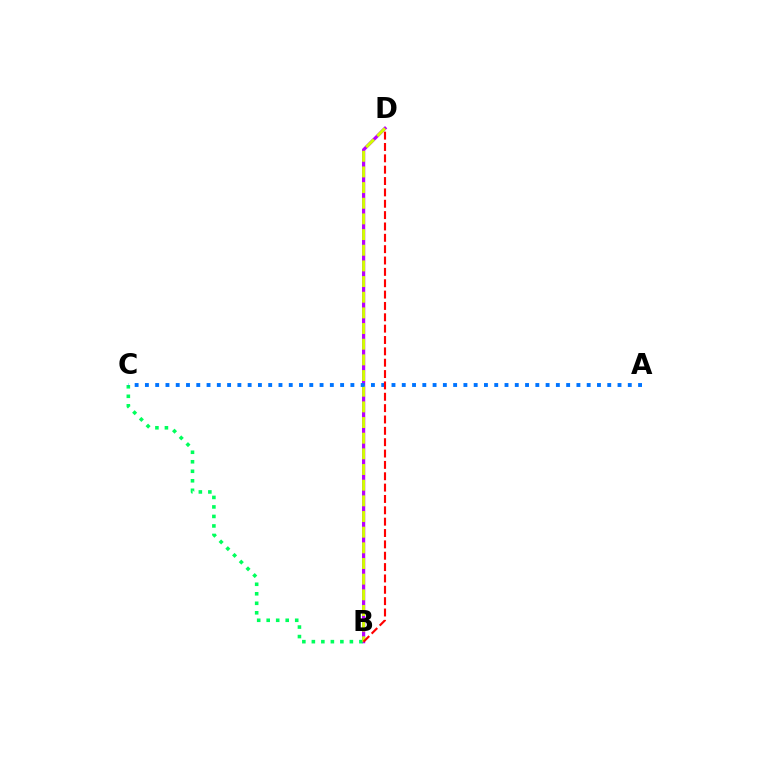{('B', 'D'): [{'color': '#b900ff', 'line_style': 'solid', 'thickness': 2.31}, {'color': '#d1ff00', 'line_style': 'dashed', 'thickness': 2.13}, {'color': '#ff0000', 'line_style': 'dashed', 'thickness': 1.54}], ('B', 'C'): [{'color': '#00ff5c', 'line_style': 'dotted', 'thickness': 2.58}], ('A', 'C'): [{'color': '#0074ff', 'line_style': 'dotted', 'thickness': 2.79}]}